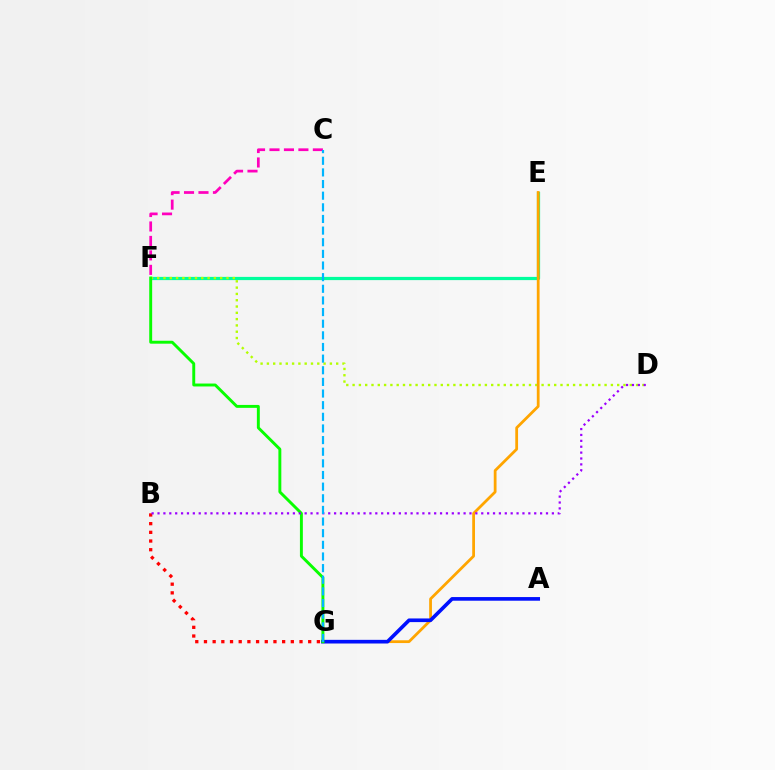{('B', 'G'): [{'color': '#ff0000', 'line_style': 'dotted', 'thickness': 2.36}], ('E', 'F'): [{'color': '#00ff9d', 'line_style': 'solid', 'thickness': 2.31}], ('D', 'F'): [{'color': '#b3ff00', 'line_style': 'dotted', 'thickness': 1.71}], ('E', 'G'): [{'color': '#ffa500', 'line_style': 'solid', 'thickness': 2.0}], ('C', 'F'): [{'color': '#ff00bd', 'line_style': 'dashed', 'thickness': 1.96}], ('A', 'G'): [{'color': '#0010ff', 'line_style': 'solid', 'thickness': 2.63}], ('F', 'G'): [{'color': '#08ff00', 'line_style': 'solid', 'thickness': 2.1}], ('B', 'D'): [{'color': '#9b00ff', 'line_style': 'dotted', 'thickness': 1.6}], ('C', 'G'): [{'color': '#00b5ff', 'line_style': 'dashed', 'thickness': 1.58}]}